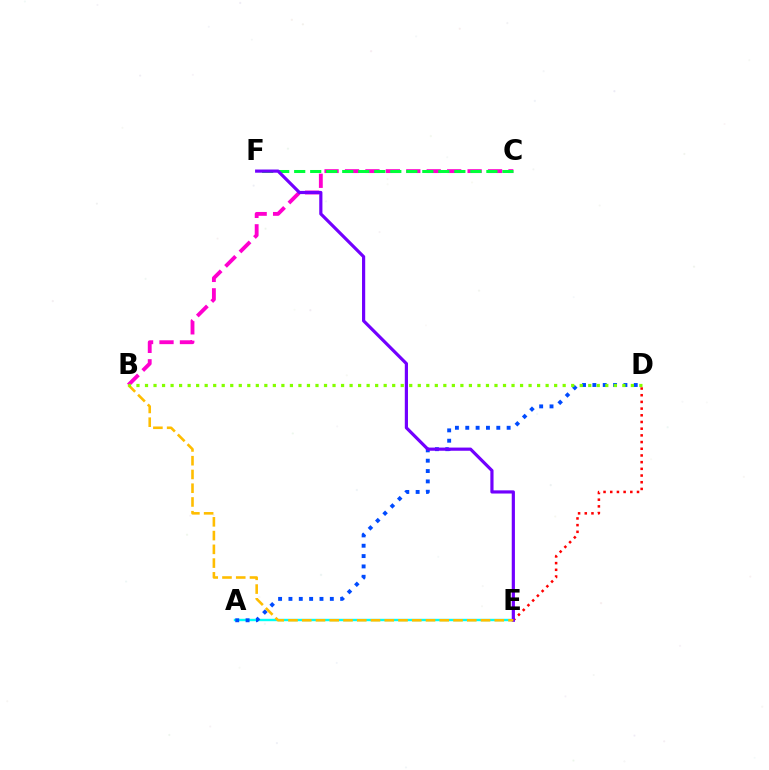{('B', 'C'): [{'color': '#ff00cf', 'line_style': 'dashed', 'thickness': 2.78}], ('D', 'E'): [{'color': '#ff0000', 'line_style': 'dotted', 'thickness': 1.82}], ('C', 'F'): [{'color': '#00ff39', 'line_style': 'dashed', 'thickness': 2.18}], ('A', 'E'): [{'color': '#00fff6', 'line_style': 'solid', 'thickness': 1.73}], ('A', 'D'): [{'color': '#004bff', 'line_style': 'dotted', 'thickness': 2.81}], ('E', 'F'): [{'color': '#7200ff', 'line_style': 'solid', 'thickness': 2.29}], ('B', 'E'): [{'color': '#ffbd00', 'line_style': 'dashed', 'thickness': 1.87}], ('B', 'D'): [{'color': '#84ff00', 'line_style': 'dotted', 'thickness': 2.32}]}